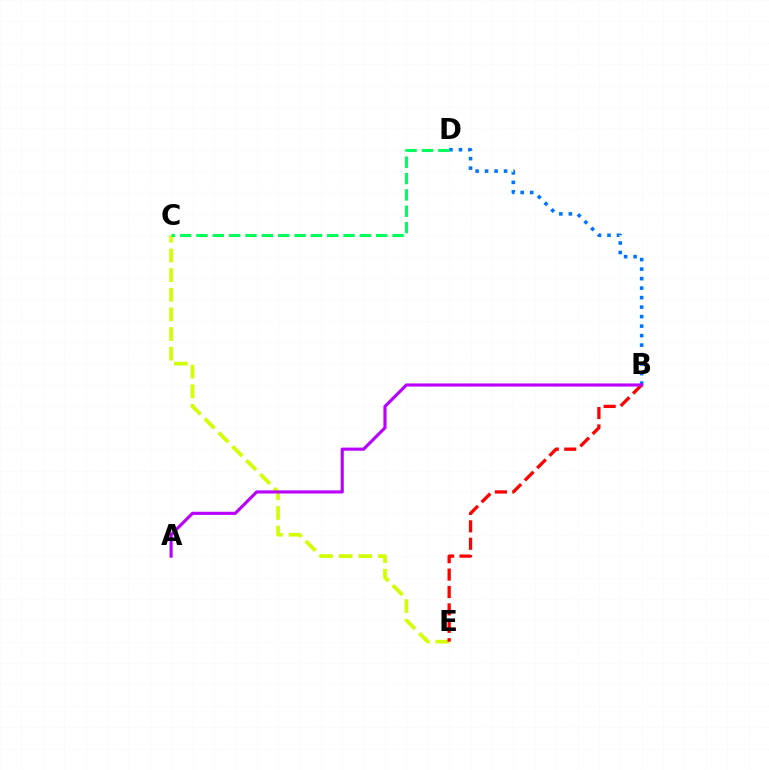{('C', 'E'): [{'color': '#d1ff00', 'line_style': 'dashed', 'thickness': 2.67}], ('B', 'E'): [{'color': '#ff0000', 'line_style': 'dashed', 'thickness': 2.36}], ('B', 'D'): [{'color': '#0074ff', 'line_style': 'dotted', 'thickness': 2.58}], ('A', 'B'): [{'color': '#b900ff', 'line_style': 'solid', 'thickness': 2.26}], ('C', 'D'): [{'color': '#00ff5c', 'line_style': 'dashed', 'thickness': 2.22}]}